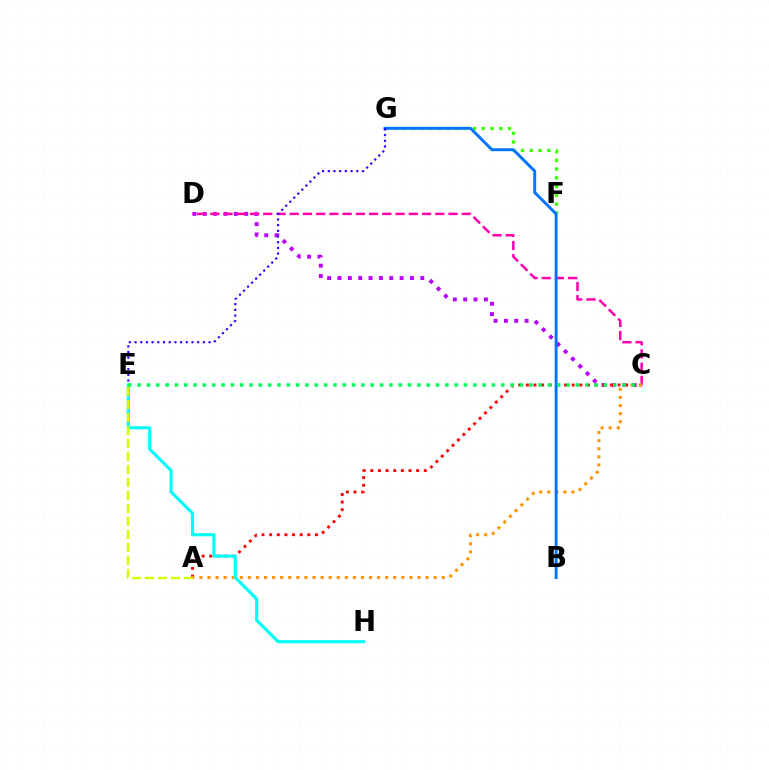{('C', 'D'): [{'color': '#b900ff', 'line_style': 'dotted', 'thickness': 2.81}, {'color': '#ff00ac', 'line_style': 'dashed', 'thickness': 1.8}], ('F', 'G'): [{'color': '#3dff00', 'line_style': 'dotted', 'thickness': 2.38}], ('A', 'C'): [{'color': '#ff0000', 'line_style': 'dotted', 'thickness': 2.08}, {'color': '#ff9400', 'line_style': 'dotted', 'thickness': 2.19}], ('E', 'H'): [{'color': '#00fff6', 'line_style': 'solid', 'thickness': 2.27}], ('B', 'G'): [{'color': '#0074ff', 'line_style': 'solid', 'thickness': 2.12}], ('A', 'E'): [{'color': '#d1ff00', 'line_style': 'dashed', 'thickness': 1.77}], ('E', 'G'): [{'color': '#2500ff', 'line_style': 'dotted', 'thickness': 1.55}], ('C', 'E'): [{'color': '#00ff5c', 'line_style': 'dotted', 'thickness': 2.53}]}